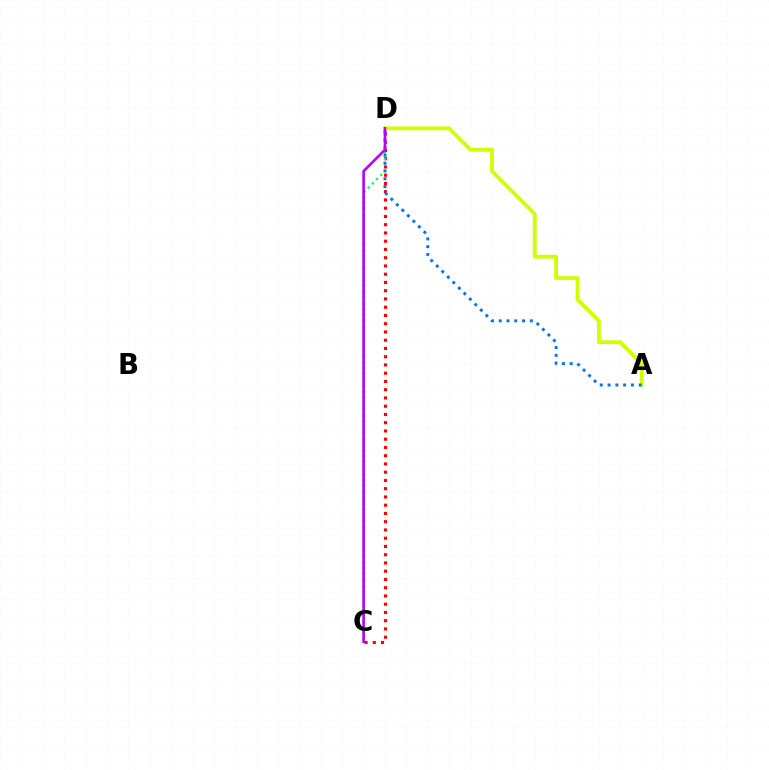{('C', 'D'): [{'color': '#ff0000', 'line_style': 'dotted', 'thickness': 2.24}, {'color': '#00ff5c', 'line_style': 'dotted', 'thickness': 1.6}, {'color': '#b900ff', 'line_style': 'solid', 'thickness': 1.89}], ('A', 'D'): [{'color': '#d1ff00', 'line_style': 'solid', 'thickness': 2.74}, {'color': '#0074ff', 'line_style': 'dotted', 'thickness': 2.12}]}